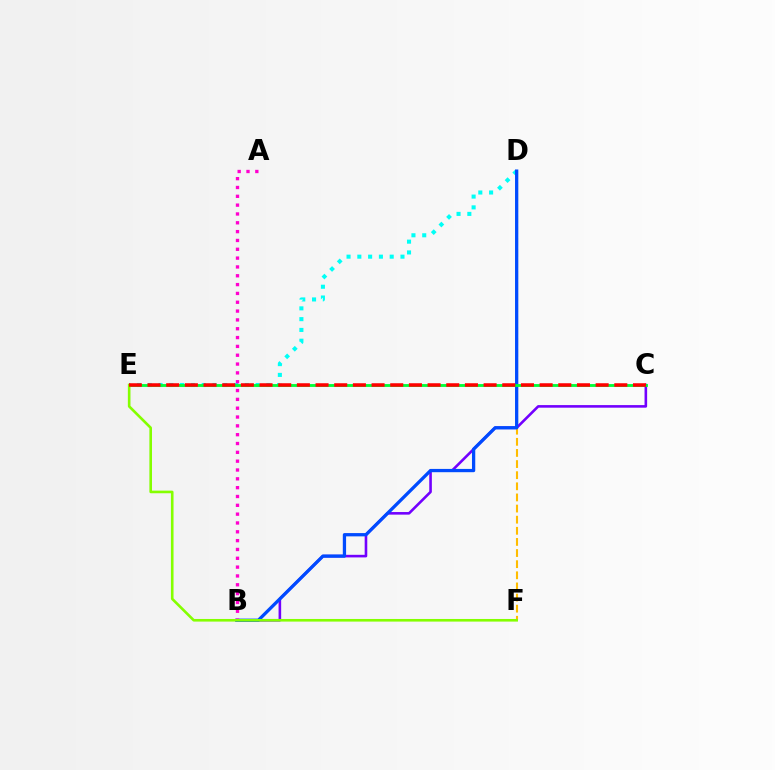{('D', 'F'): [{'color': '#ffbd00', 'line_style': 'dashed', 'thickness': 1.51}], ('B', 'C'): [{'color': '#7200ff', 'line_style': 'solid', 'thickness': 1.87}], ('D', 'E'): [{'color': '#00fff6', 'line_style': 'dotted', 'thickness': 2.93}], ('B', 'D'): [{'color': '#004bff', 'line_style': 'solid', 'thickness': 2.36}], ('C', 'E'): [{'color': '#00ff39', 'line_style': 'solid', 'thickness': 2.05}, {'color': '#ff0000', 'line_style': 'dashed', 'thickness': 2.54}], ('A', 'B'): [{'color': '#ff00cf', 'line_style': 'dotted', 'thickness': 2.4}], ('E', 'F'): [{'color': '#84ff00', 'line_style': 'solid', 'thickness': 1.89}]}